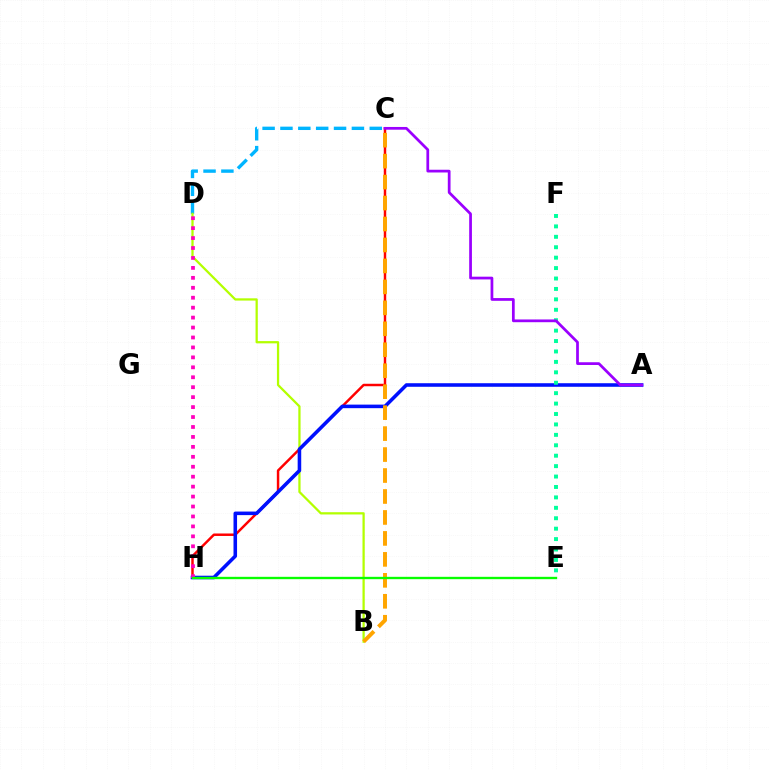{('C', 'D'): [{'color': '#00b5ff', 'line_style': 'dashed', 'thickness': 2.43}], ('C', 'H'): [{'color': '#ff0000', 'line_style': 'solid', 'thickness': 1.78}], ('B', 'D'): [{'color': '#b3ff00', 'line_style': 'solid', 'thickness': 1.62}], ('A', 'H'): [{'color': '#0010ff', 'line_style': 'solid', 'thickness': 2.56}], ('B', 'C'): [{'color': '#ffa500', 'line_style': 'dashed', 'thickness': 2.85}], ('D', 'H'): [{'color': '#ff00bd', 'line_style': 'dotted', 'thickness': 2.7}], ('E', 'H'): [{'color': '#08ff00', 'line_style': 'solid', 'thickness': 1.69}], ('E', 'F'): [{'color': '#00ff9d', 'line_style': 'dotted', 'thickness': 2.83}], ('A', 'C'): [{'color': '#9b00ff', 'line_style': 'solid', 'thickness': 1.97}]}